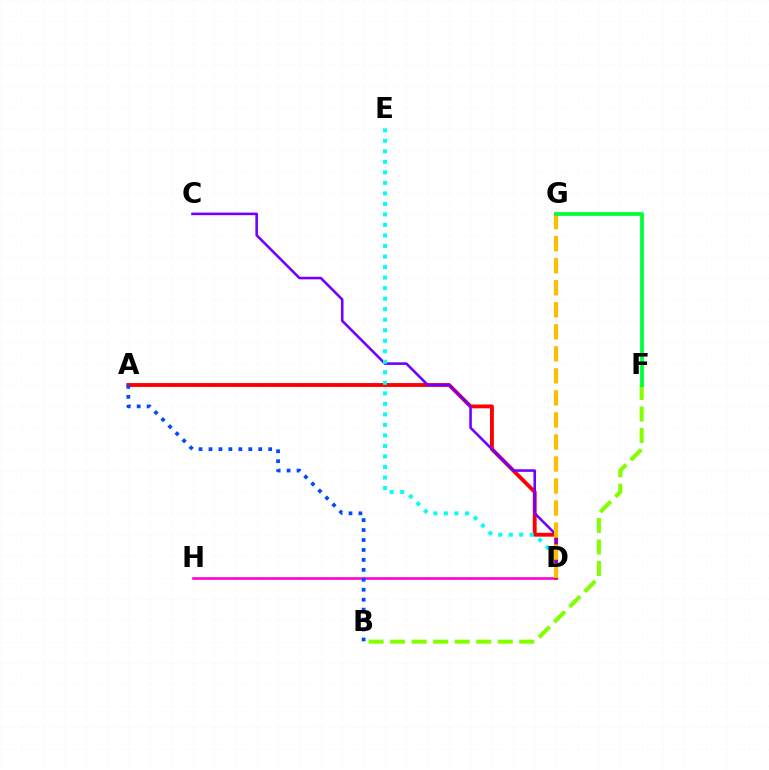{('D', 'H'): [{'color': '#ff00cf', 'line_style': 'solid', 'thickness': 1.88}], ('A', 'D'): [{'color': '#ff0000', 'line_style': 'solid', 'thickness': 2.78}], ('C', 'D'): [{'color': '#7200ff', 'line_style': 'solid', 'thickness': 1.86}], ('A', 'B'): [{'color': '#004bff', 'line_style': 'dotted', 'thickness': 2.7}], ('D', 'E'): [{'color': '#00fff6', 'line_style': 'dotted', 'thickness': 2.86}], ('B', 'F'): [{'color': '#84ff00', 'line_style': 'dashed', 'thickness': 2.92}], ('D', 'G'): [{'color': '#ffbd00', 'line_style': 'dashed', 'thickness': 2.99}], ('F', 'G'): [{'color': '#00ff39', 'line_style': 'solid', 'thickness': 2.72}]}